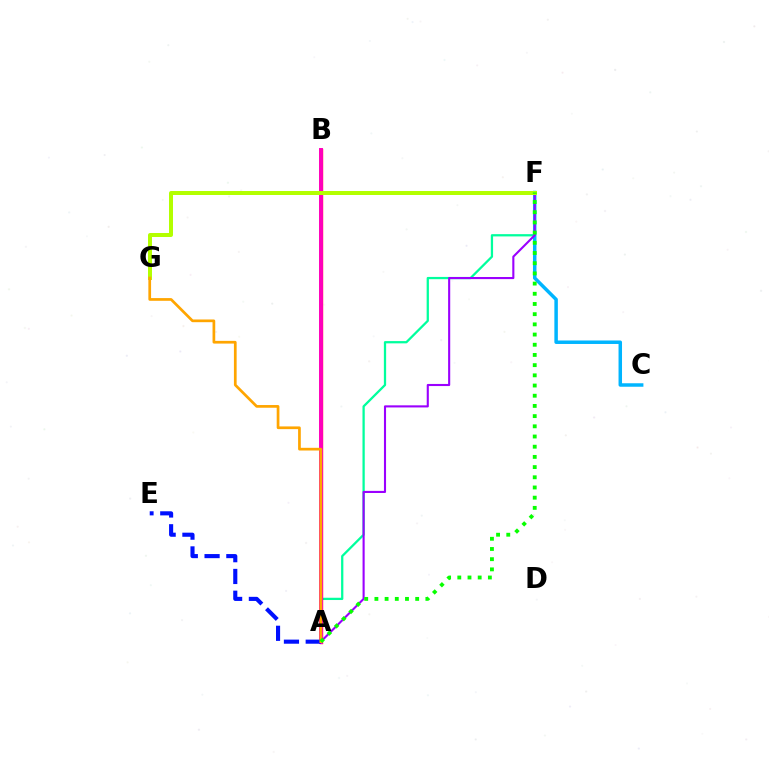{('A', 'F'): [{'color': '#00ff9d', 'line_style': 'solid', 'thickness': 1.63}, {'color': '#9b00ff', 'line_style': 'solid', 'thickness': 1.52}, {'color': '#08ff00', 'line_style': 'dotted', 'thickness': 2.77}], ('C', 'F'): [{'color': '#00b5ff', 'line_style': 'solid', 'thickness': 2.51}], ('A', 'B'): [{'color': '#ff0000', 'line_style': 'solid', 'thickness': 2.41}, {'color': '#ff00bd', 'line_style': 'solid', 'thickness': 2.84}], ('F', 'G'): [{'color': '#b3ff00', 'line_style': 'solid', 'thickness': 2.87}], ('A', 'E'): [{'color': '#0010ff', 'line_style': 'dashed', 'thickness': 2.96}], ('A', 'G'): [{'color': '#ffa500', 'line_style': 'solid', 'thickness': 1.95}]}